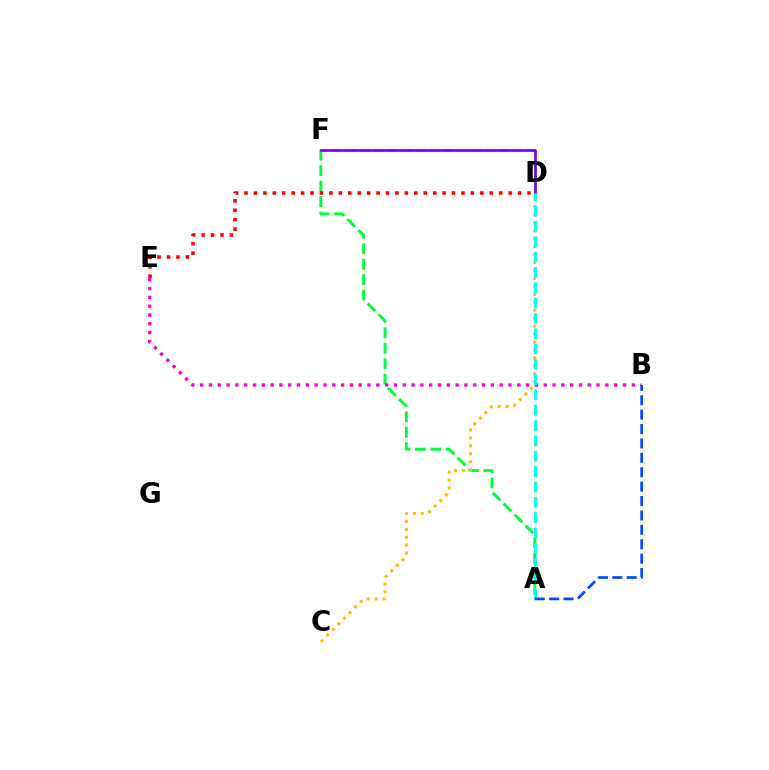{('A', 'F'): [{'color': '#00ff39', 'line_style': 'dashed', 'thickness': 2.1}], ('D', 'F'): [{'color': '#84ff00', 'line_style': 'dashed', 'thickness': 1.89}, {'color': '#7200ff', 'line_style': 'solid', 'thickness': 1.92}], ('D', 'E'): [{'color': '#ff0000', 'line_style': 'dotted', 'thickness': 2.56}], ('C', 'D'): [{'color': '#ffbd00', 'line_style': 'dotted', 'thickness': 2.16}], ('B', 'E'): [{'color': '#ff00cf', 'line_style': 'dotted', 'thickness': 2.39}], ('A', 'D'): [{'color': '#00fff6', 'line_style': 'dashed', 'thickness': 2.08}], ('A', 'B'): [{'color': '#004bff', 'line_style': 'dashed', 'thickness': 1.96}]}